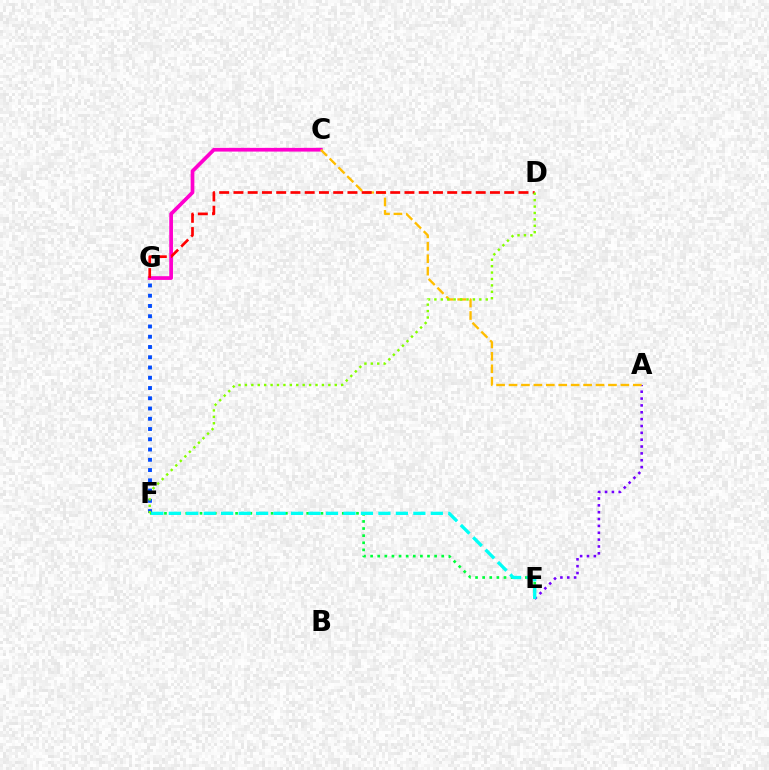{('E', 'F'): [{'color': '#00ff39', 'line_style': 'dotted', 'thickness': 1.93}, {'color': '#00fff6', 'line_style': 'dashed', 'thickness': 2.37}], ('C', 'G'): [{'color': '#ff00cf', 'line_style': 'solid', 'thickness': 2.68}], ('F', 'G'): [{'color': '#004bff', 'line_style': 'dotted', 'thickness': 2.79}], ('A', 'E'): [{'color': '#7200ff', 'line_style': 'dotted', 'thickness': 1.86}], ('A', 'C'): [{'color': '#ffbd00', 'line_style': 'dashed', 'thickness': 1.69}], ('D', 'G'): [{'color': '#ff0000', 'line_style': 'dashed', 'thickness': 1.94}], ('D', 'F'): [{'color': '#84ff00', 'line_style': 'dotted', 'thickness': 1.74}]}